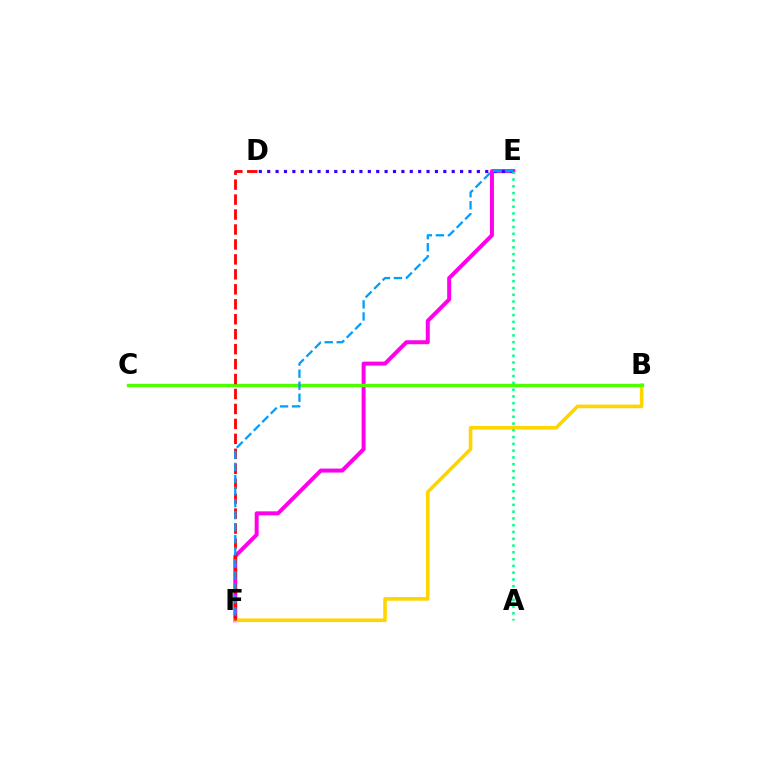{('E', 'F'): [{'color': '#ff00ed', 'line_style': 'solid', 'thickness': 2.86}, {'color': '#009eff', 'line_style': 'dashed', 'thickness': 1.64}], ('D', 'E'): [{'color': '#3700ff', 'line_style': 'dotted', 'thickness': 2.28}], ('B', 'F'): [{'color': '#ffd500', 'line_style': 'solid', 'thickness': 2.6}], ('B', 'C'): [{'color': '#4fff00', 'line_style': 'solid', 'thickness': 2.41}], ('A', 'E'): [{'color': '#00ff86', 'line_style': 'dotted', 'thickness': 1.84}], ('D', 'F'): [{'color': '#ff0000', 'line_style': 'dashed', 'thickness': 2.03}]}